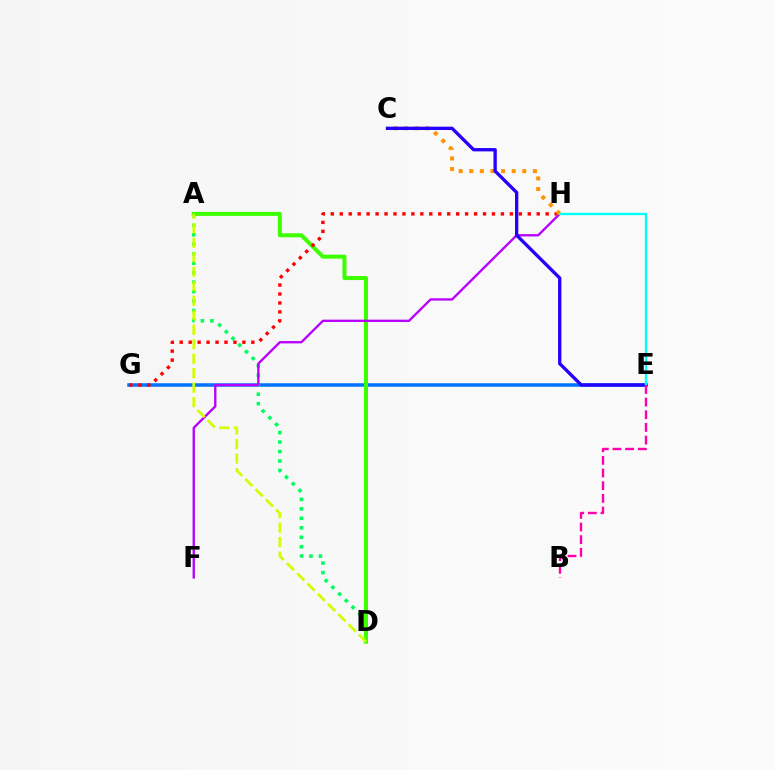{('E', 'G'): [{'color': '#0074ff', 'line_style': 'solid', 'thickness': 2.53}], ('A', 'D'): [{'color': '#00ff5c', 'line_style': 'dotted', 'thickness': 2.57}, {'color': '#3dff00', 'line_style': 'solid', 'thickness': 2.9}, {'color': '#d1ff00', 'line_style': 'dashed', 'thickness': 1.97}], ('G', 'H'): [{'color': '#ff0000', 'line_style': 'dotted', 'thickness': 2.43}], ('F', 'H'): [{'color': '#b900ff', 'line_style': 'solid', 'thickness': 1.69}], ('C', 'H'): [{'color': '#ff9400', 'line_style': 'dotted', 'thickness': 2.88}], ('C', 'E'): [{'color': '#2500ff', 'line_style': 'solid', 'thickness': 2.4}], ('E', 'H'): [{'color': '#00fff6', 'line_style': 'solid', 'thickness': 1.67}], ('B', 'E'): [{'color': '#ff00ac', 'line_style': 'dashed', 'thickness': 1.72}]}